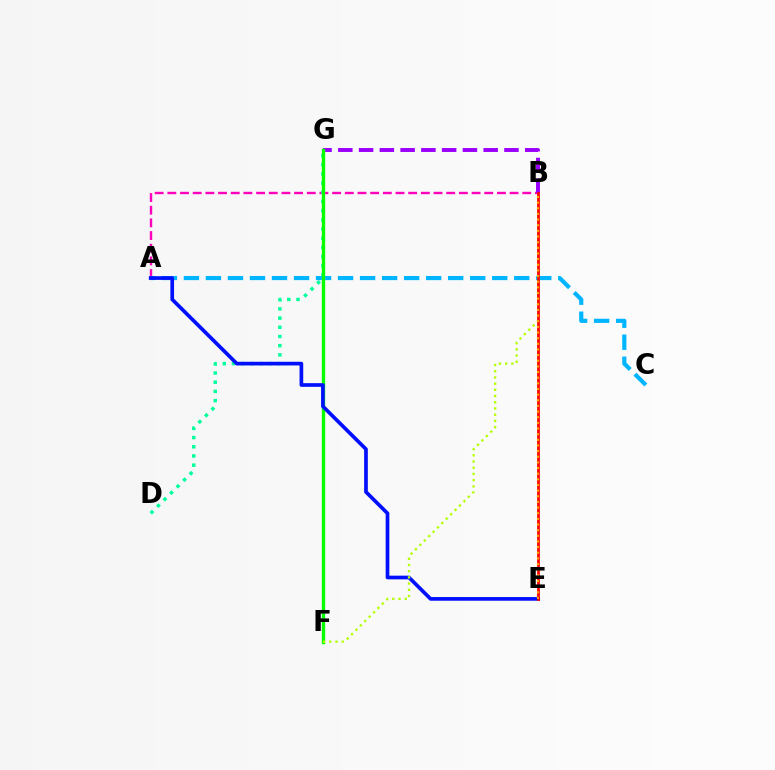{('A', 'B'): [{'color': '#ff00bd', 'line_style': 'dashed', 'thickness': 1.72}], ('D', 'G'): [{'color': '#00ff9d', 'line_style': 'dotted', 'thickness': 2.5}], ('A', 'C'): [{'color': '#00b5ff', 'line_style': 'dashed', 'thickness': 2.99}], ('B', 'G'): [{'color': '#9b00ff', 'line_style': 'dashed', 'thickness': 2.82}], ('F', 'G'): [{'color': '#08ff00', 'line_style': 'solid', 'thickness': 2.42}], ('A', 'E'): [{'color': '#0010ff', 'line_style': 'solid', 'thickness': 2.65}], ('B', 'F'): [{'color': '#b3ff00', 'line_style': 'dotted', 'thickness': 1.69}], ('B', 'E'): [{'color': '#ff0000', 'line_style': 'solid', 'thickness': 1.98}, {'color': '#ffa500', 'line_style': 'dotted', 'thickness': 1.53}]}